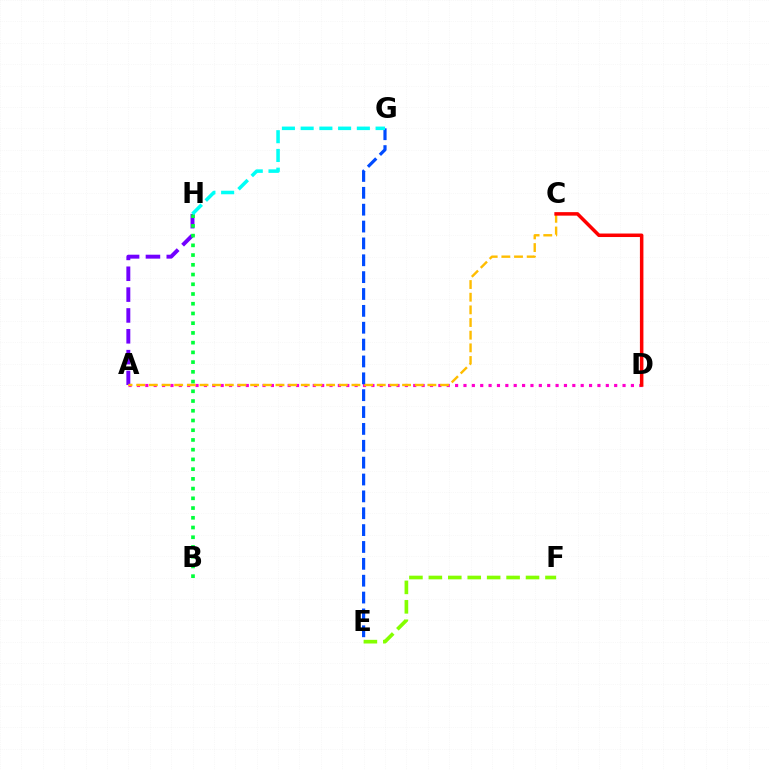{('E', 'F'): [{'color': '#84ff00', 'line_style': 'dashed', 'thickness': 2.64}], ('A', 'D'): [{'color': '#ff00cf', 'line_style': 'dotted', 'thickness': 2.27}], ('A', 'H'): [{'color': '#7200ff', 'line_style': 'dashed', 'thickness': 2.83}], ('A', 'C'): [{'color': '#ffbd00', 'line_style': 'dashed', 'thickness': 1.72}], ('B', 'H'): [{'color': '#00ff39', 'line_style': 'dotted', 'thickness': 2.64}], ('E', 'G'): [{'color': '#004bff', 'line_style': 'dashed', 'thickness': 2.29}], ('G', 'H'): [{'color': '#00fff6', 'line_style': 'dashed', 'thickness': 2.55}], ('C', 'D'): [{'color': '#ff0000', 'line_style': 'solid', 'thickness': 2.52}]}